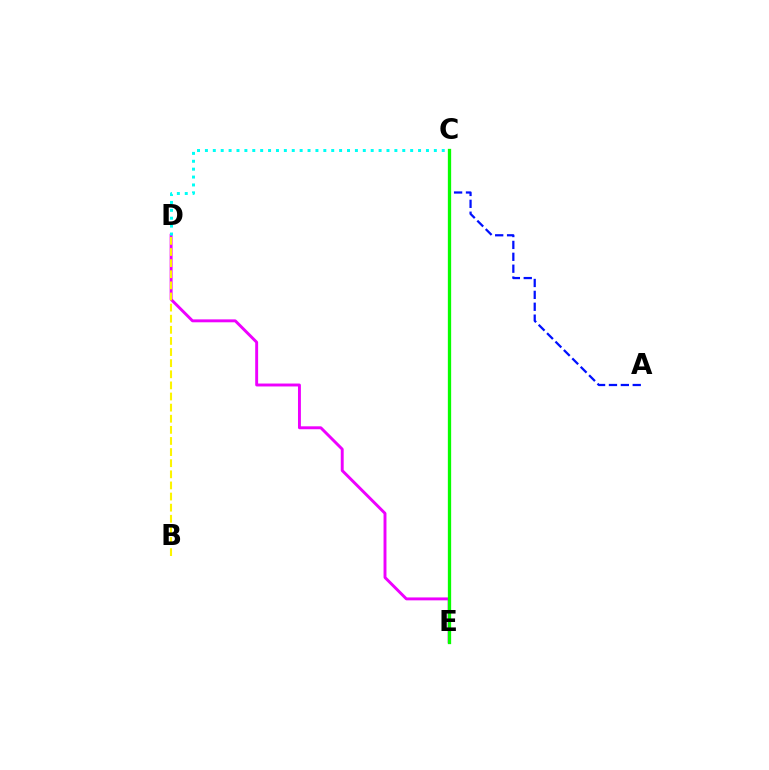{('D', 'E'): [{'color': '#ee00ff', 'line_style': 'solid', 'thickness': 2.1}], ('A', 'C'): [{'color': '#0010ff', 'line_style': 'dashed', 'thickness': 1.62}], ('C', 'E'): [{'color': '#ff0000', 'line_style': 'dotted', 'thickness': 1.88}, {'color': '#08ff00', 'line_style': 'solid', 'thickness': 2.37}], ('B', 'D'): [{'color': '#fcf500', 'line_style': 'dashed', 'thickness': 1.51}], ('C', 'D'): [{'color': '#00fff6', 'line_style': 'dotted', 'thickness': 2.14}]}